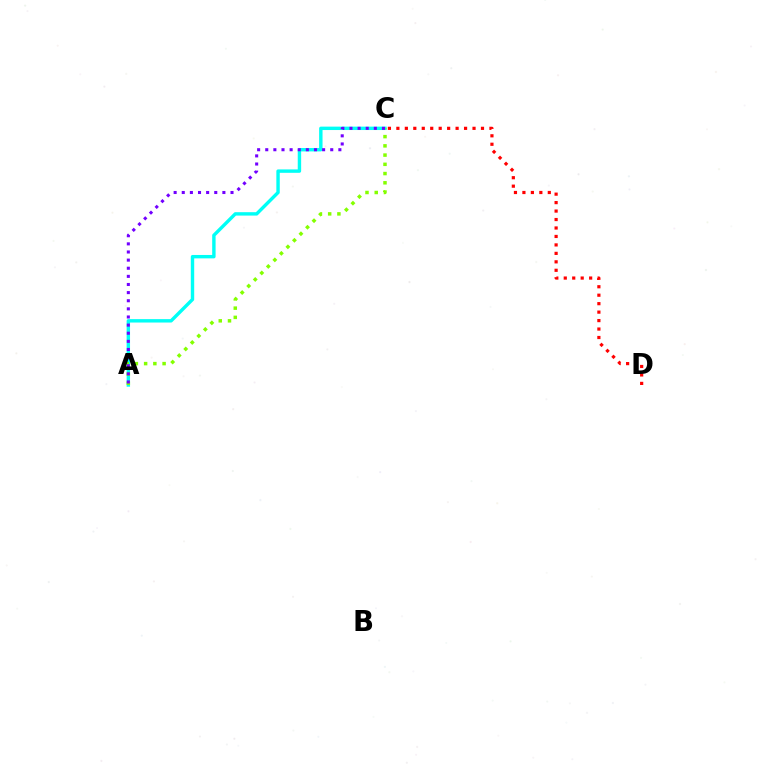{('C', 'D'): [{'color': '#ff0000', 'line_style': 'dotted', 'thickness': 2.3}], ('A', 'C'): [{'color': '#00fff6', 'line_style': 'solid', 'thickness': 2.45}, {'color': '#84ff00', 'line_style': 'dotted', 'thickness': 2.51}, {'color': '#7200ff', 'line_style': 'dotted', 'thickness': 2.21}]}